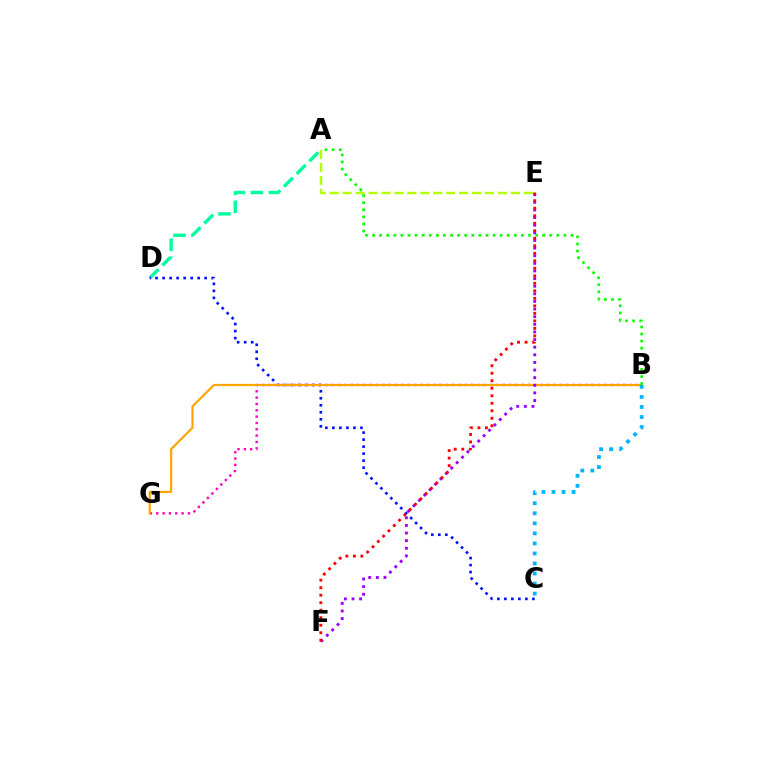{('A', 'D'): [{'color': '#00ff9d', 'line_style': 'dashed', 'thickness': 2.44}], ('C', 'D'): [{'color': '#0010ff', 'line_style': 'dotted', 'thickness': 1.9}], ('B', 'G'): [{'color': '#ff00bd', 'line_style': 'dotted', 'thickness': 1.72}, {'color': '#ffa500', 'line_style': 'solid', 'thickness': 1.58}], ('E', 'F'): [{'color': '#9b00ff', 'line_style': 'dotted', 'thickness': 2.07}, {'color': '#ff0000', 'line_style': 'dotted', 'thickness': 2.04}], ('A', 'B'): [{'color': '#08ff00', 'line_style': 'dotted', 'thickness': 1.93}], ('B', 'C'): [{'color': '#00b5ff', 'line_style': 'dotted', 'thickness': 2.73}], ('A', 'E'): [{'color': '#b3ff00', 'line_style': 'dashed', 'thickness': 1.76}]}